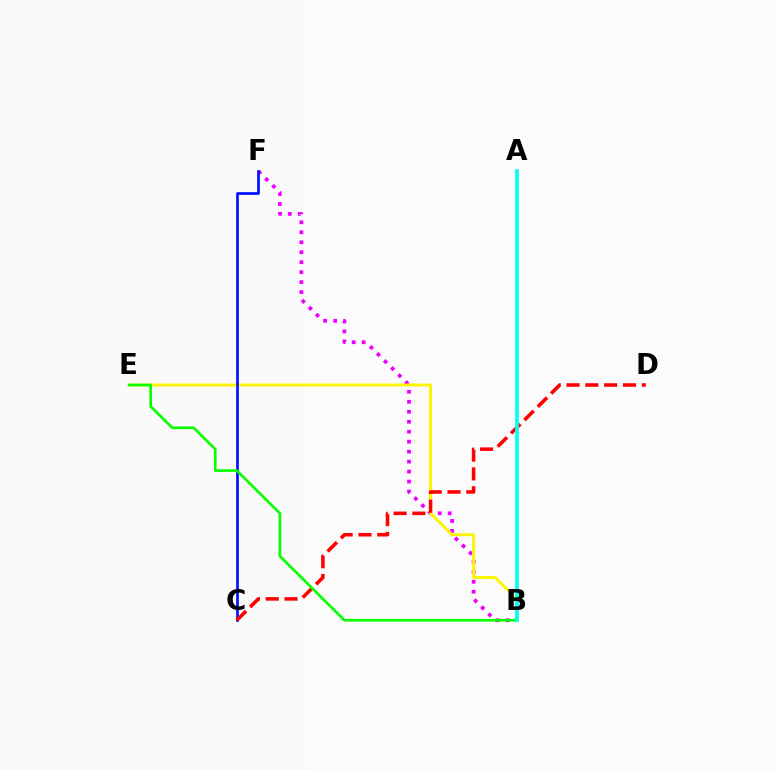{('B', 'F'): [{'color': '#ee00ff', 'line_style': 'dotted', 'thickness': 2.71}], ('B', 'E'): [{'color': '#fcf500', 'line_style': 'solid', 'thickness': 2.1}, {'color': '#08ff00', 'line_style': 'solid', 'thickness': 1.92}], ('C', 'F'): [{'color': '#0010ff', 'line_style': 'solid', 'thickness': 1.94}], ('C', 'D'): [{'color': '#ff0000', 'line_style': 'dashed', 'thickness': 2.56}], ('A', 'B'): [{'color': '#00fff6', 'line_style': 'solid', 'thickness': 2.66}]}